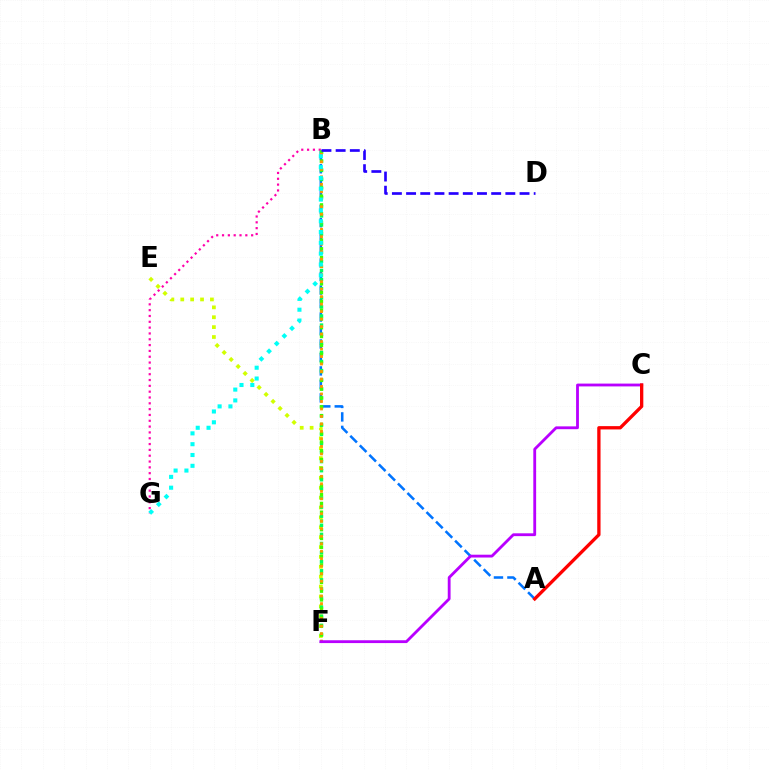{('E', 'F'): [{'color': '#d1ff00', 'line_style': 'dotted', 'thickness': 2.69}], ('A', 'B'): [{'color': '#0074ff', 'line_style': 'dashed', 'thickness': 1.83}], ('B', 'G'): [{'color': '#ff00ac', 'line_style': 'dotted', 'thickness': 1.58}, {'color': '#00fff6', 'line_style': 'dotted', 'thickness': 2.94}], ('B', 'F'): [{'color': '#00ff5c', 'line_style': 'dotted', 'thickness': 2.47}, {'color': '#3dff00', 'line_style': 'dotted', 'thickness': 2.39}, {'color': '#ff9400', 'line_style': 'dotted', 'thickness': 2.03}], ('C', 'F'): [{'color': '#b900ff', 'line_style': 'solid', 'thickness': 2.03}], ('B', 'D'): [{'color': '#2500ff', 'line_style': 'dashed', 'thickness': 1.93}], ('A', 'C'): [{'color': '#ff0000', 'line_style': 'solid', 'thickness': 2.38}]}